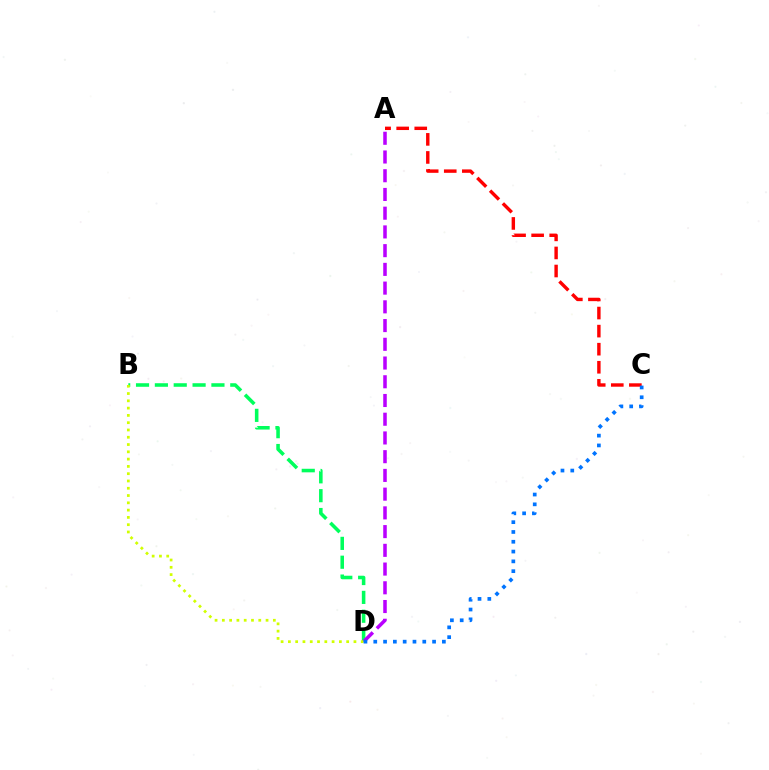{('A', 'C'): [{'color': '#ff0000', 'line_style': 'dashed', 'thickness': 2.45}], ('B', 'D'): [{'color': '#00ff5c', 'line_style': 'dashed', 'thickness': 2.56}, {'color': '#d1ff00', 'line_style': 'dotted', 'thickness': 1.98}], ('A', 'D'): [{'color': '#b900ff', 'line_style': 'dashed', 'thickness': 2.54}], ('C', 'D'): [{'color': '#0074ff', 'line_style': 'dotted', 'thickness': 2.66}]}